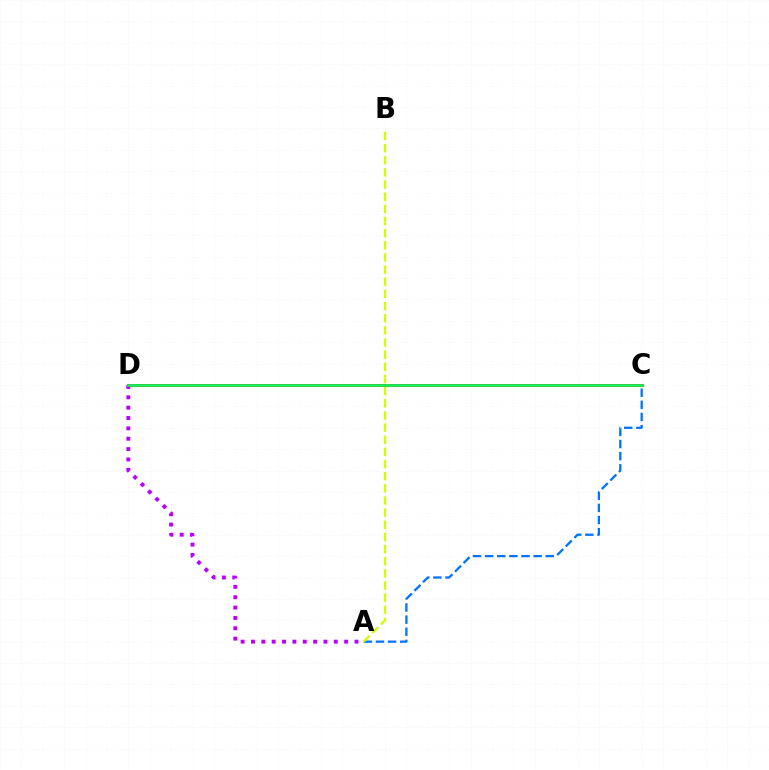{('A', 'C'): [{'color': '#0074ff', 'line_style': 'dashed', 'thickness': 1.65}], ('A', 'D'): [{'color': '#b900ff', 'line_style': 'dotted', 'thickness': 2.81}], ('C', 'D'): [{'color': '#ff0000', 'line_style': 'solid', 'thickness': 2.04}, {'color': '#00ff5c', 'line_style': 'solid', 'thickness': 1.86}], ('A', 'B'): [{'color': '#d1ff00', 'line_style': 'dashed', 'thickness': 1.65}]}